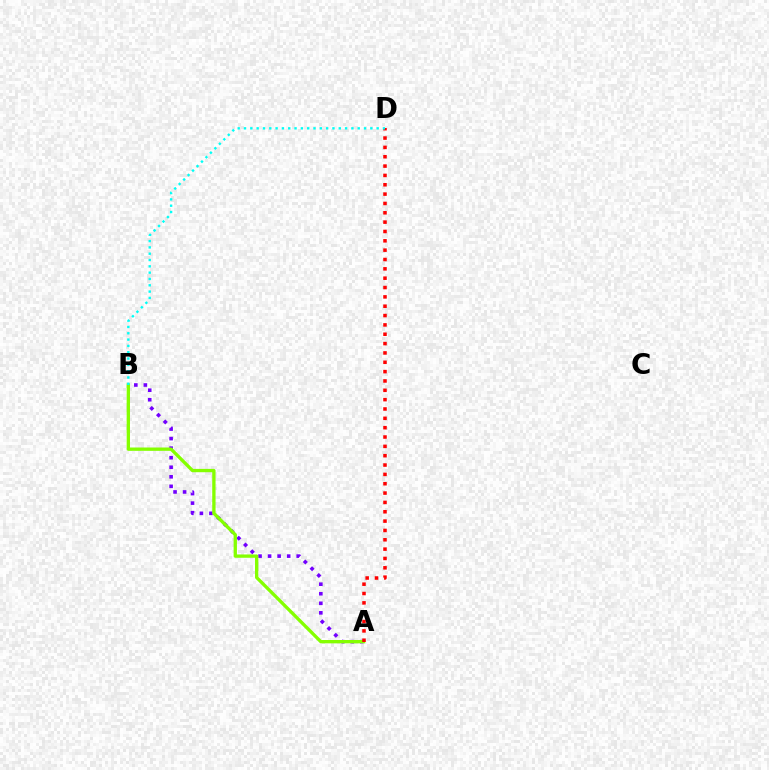{('A', 'B'): [{'color': '#7200ff', 'line_style': 'dotted', 'thickness': 2.59}, {'color': '#84ff00', 'line_style': 'solid', 'thickness': 2.39}], ('A', 'D'): [{'color': '#ff0000', 'line_style': 'dotted', 'thickness': 2.54}], ('B', 'D'): [{'color': '#00fff6', 'line_style': 'dotted', 'thickness': 1.72}]}